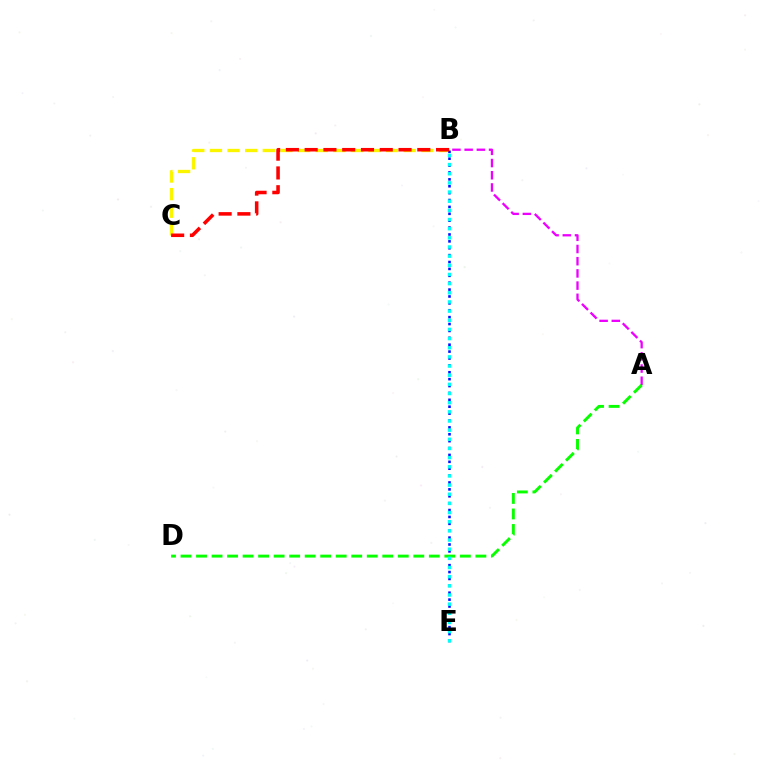{('A', 'B'): [{'color': '#ee00ff', 'line_style': 'dashed', 'thickness': 1.66}], ('B', 'C'): [{'color': '#fcf500', 'line_style': 'dashed', 'thickness': 2.39}, {'color': '#ff0000', 'line_style': 'dashed', 'thickness': 2.55}], ('B', 'E'): [{'color': '#0010ff', 'line_style': 'dotted', 'thickness': 1.87}, {'color': '#00fff6', 'line_style': 'dotted', 'thickness': 2.49}], ('A', 'D'): [{'color': '#08ff00', 'line_style': 'dashed', 'thickness': 2.11}]}